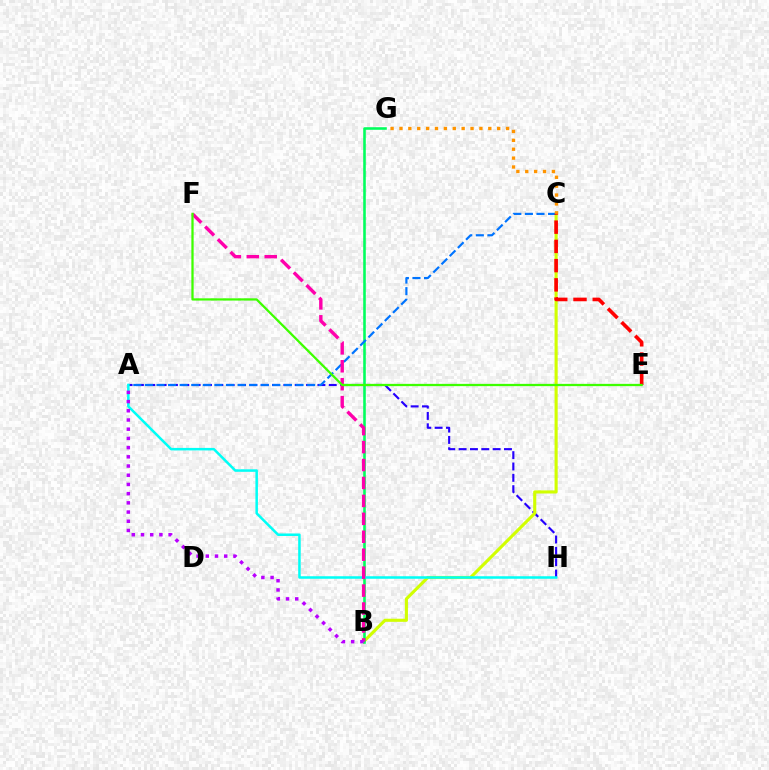{('A', 'H'): [{'color': '#2500ff', 'line_style': 'dashed', 'thickness': 1.54}, {'color': '#00fff6', 'line_style': 'solid', 'thickness': 1.81}], ('B', 'C'): [{'color': '#d1ff00', 'line_style': 'solid', 'thickness': 2.24}], ('B', 'G'): [{'color': '#00ff5c', 'line_style': 'solid', 'thickness': 1.86}], ('A', 'C'): [{'color': '#0074ff', 'line_style': 'dashed', 'thickness': 1.57}], ('C', 'G'): [{'color': '#ff9400', 'line_style': 'dotted', 'thickness': 2.41}], ('B', 'F'): [{'color': '#ff00ac', 'line_style': 'dashed', 'thickness': 2.44}], ('C', 'E'): [{'color': '#ff0000', 'line_style': 'dashed', 'thickness': 2.61}], ('E', 'F'): [{'color': '#3dff00', 'line_style': 'solid', 'thickness': 1.64}], ('A', 'B'): [{'color': '#b900ff', 'line_style': 'dotted', 'thickness': 2.5}]}